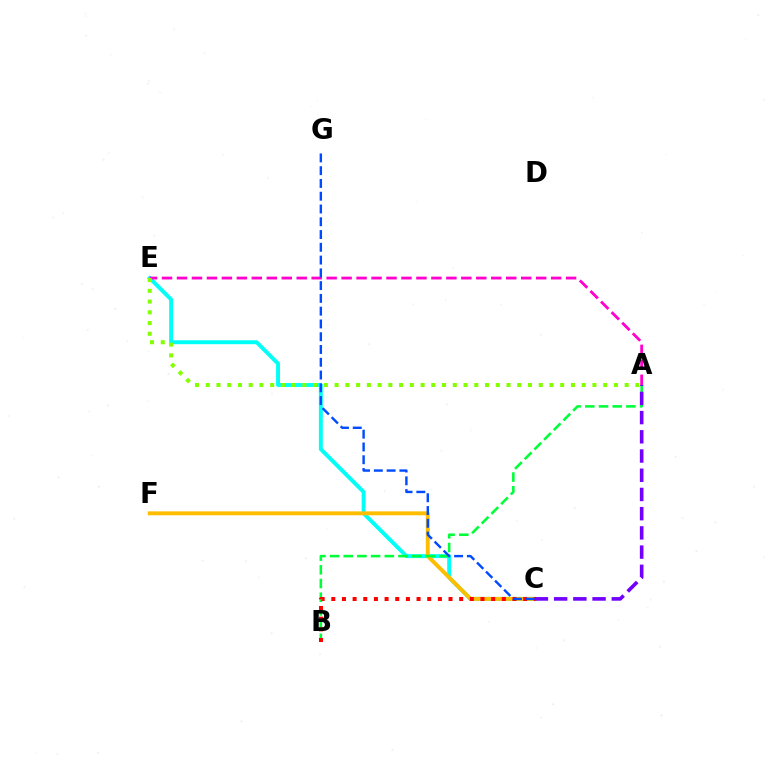{('C', 'E'): [{'color': '#00fff6', 'line_style': 'solid', 'thickness': 2.83}], ('A', 'E'): [{'color': '#ff00cf', 'line_style': 'dashed', 'thickness': 2.03}, {'color': '#84ff00', 'line_style': 'dotted', 'thickness': 2.92}], ('C', 'F'): [{'color': '#ffbd00', 'line_style': 'solid', 'thickness': 2.82}], ('A', 'B'): [{'color': '#00ff39', 'line_style': 'dashed', 'thickness': 1.86}], ('A', 'C'): [{'color': '#7200ff', 'line_style': 'dashed', 'thickness': 2.61}], ('B', 'C'): [{'color': '#ff0000', 'line_style': 'dotted', 'thickness': 2.9}], ('C', 'G'): [{'color': '#004bff', 'line_style': 'dashed', 'thickness': 1.74}]}